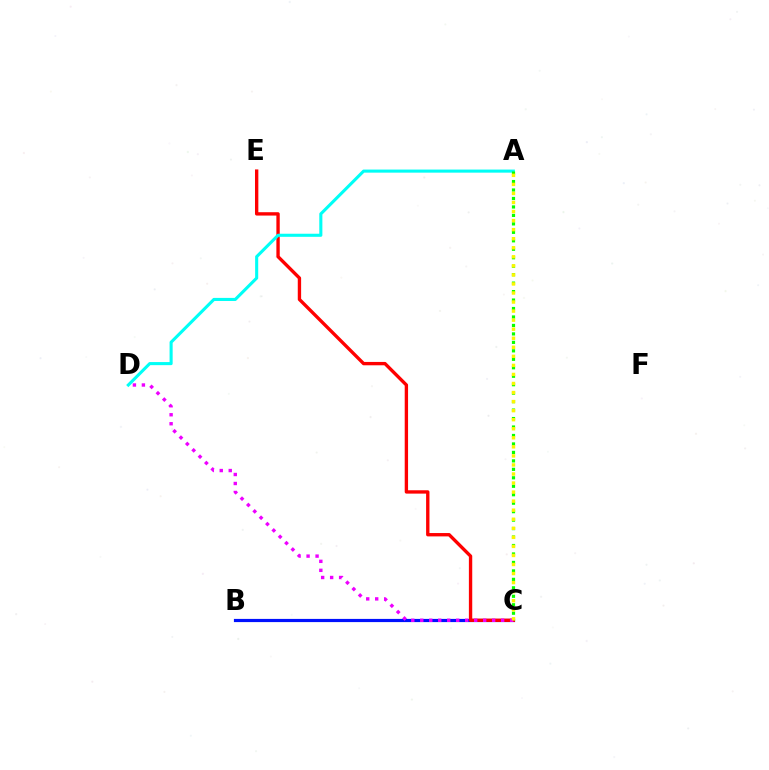{('B', 'C'): [{'color': '#0010ff', 'line_style': 'solid', 'thickness': 2.3}], ('C', 'E'): [{'color': '#ff0000', 'line_style': 'solid', 'thickness': 2.42}], ('A', 'D'): [{'color': '#00fff6', 'line_style': 'solid', 'thickness': 2.22}], ('A', 'C'): [{'color': '#08ff00', 'line_style': 'dotted', 'thickness': 2.3}, {'color': '#fcf500', 'line_style': 'dotted', 'thickness': 2.46}], ('C', 'D'): [{'color': '#ee00ff', 'line_style': 'dotted', 'thickness': 2.44}]}